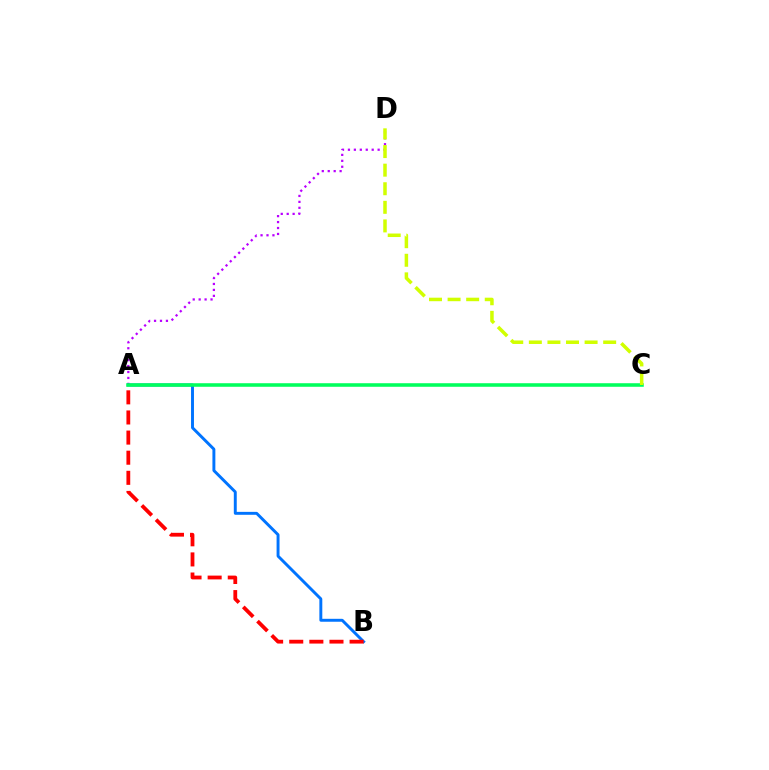{('A', 'D'): [{'color': '#b900ff', 'line_style': 'dotted', 'thickness': 1.61}], ('A', 'B'): [{'color': '#0074ff', 'line_style': 'solid', 'thickness': 2.11}, {'color': '#ff0000', 'line_style': 'dashed', 'thickness': 2.73}], ('A', 'C'): [{'color': '#00ff5c', 'line_style': 'solid', 'thickness': 2.56}], ('C', 'D'): [{'color': '#d1ff00', 'line_style': 'dashed', 'thickness': 2.52}]}